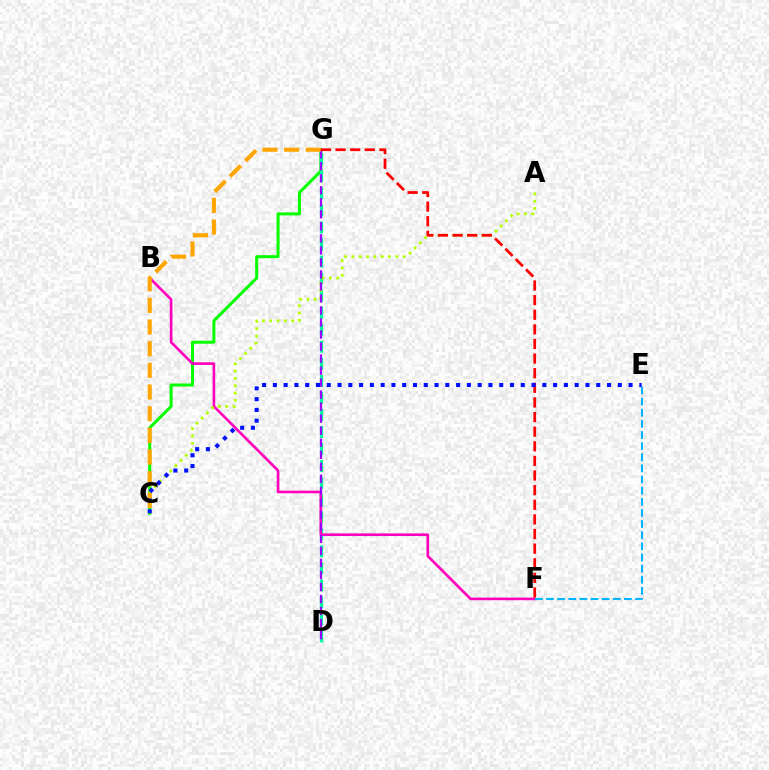{('C', 'G'): [{'color': '#08ff00', 'line_style': 'solid', 'thickness': 2.17}, {'color': '#ffa500', 'line_style': 'dashed', 'thickness': 2.94}], ('D', 'G'): [{'color': '#00ff9d', 'line_style': 'dashed', 'thickness': 2.32}, {'color': '#9b00ff', 'line_style': 'dashed', 'thickness': 1.63}], ('B', 'F'): [{'color': '#ff00bd', 'line_style': 'solid', 'thickness': 1.9}], ('A', 'C'): [{'color': '#b3ff00', 'line_style': 'dotted', 'thickness': 1.99}], ('F', 'G'): [{'color': '#ff0000', 'line_style': 'dashed', 'thickness': 1.99}], ('E', 'F'): [{'color': '#00b5ff', 'line_style': 'dashed', 'thickness': 1.51}], ('C', 'E'): [{'color': '#0010ff', 'line_style': 'dotted', 'thickness': 2.93}]}